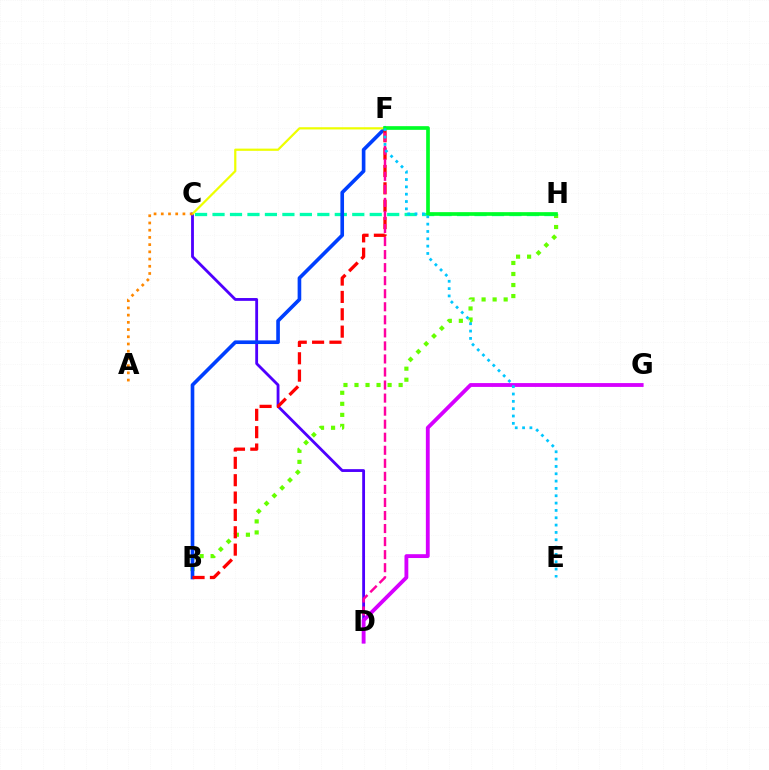{('B', 'H'): [{'color': '#66ff00', 'line_style': 'dotted', 'thickness': 3.0}], ('C', 'D'): [{'color': '#4f00ff', 'line_style': 'solid', 'thickness': 2.03}], ('C', 'H'): [{'color': '#00ffaf', 'line_style': 'dashed', 'thickness': 2.37}], ('B', 'F'): [{'color': '#003fff', 'line_style': 'solid', 'thickness': 2.62}, {'color': '#ff0000', 'line_style': 'dashed', 'thickness': 2.36}], ('D', 'F'): [{'color': '#ff00a0', 'line_style': 'dashed', 'thickness': 1.77}], ('C', 'F'): [{'color': '#eeff00', 'line_style': 'solid', 'thickness': 1.6}], ('A', 'C'): [{'color': '#ff8800', 'line_style': 'dotted', 'thickness': 1.96}], ('D', 'G'): [{'color': '#d600ff', 'line_style': 'solid', 'thickness': 2.76}], ('F', 'H'): [{'color': '#00ff27', 'line_style': 'solid', 'thickness': 2.65}], ('E', 'F'): [{'color': '#00c7ff', 'line_style': 'dotted', 'thickness': 1.99}]}